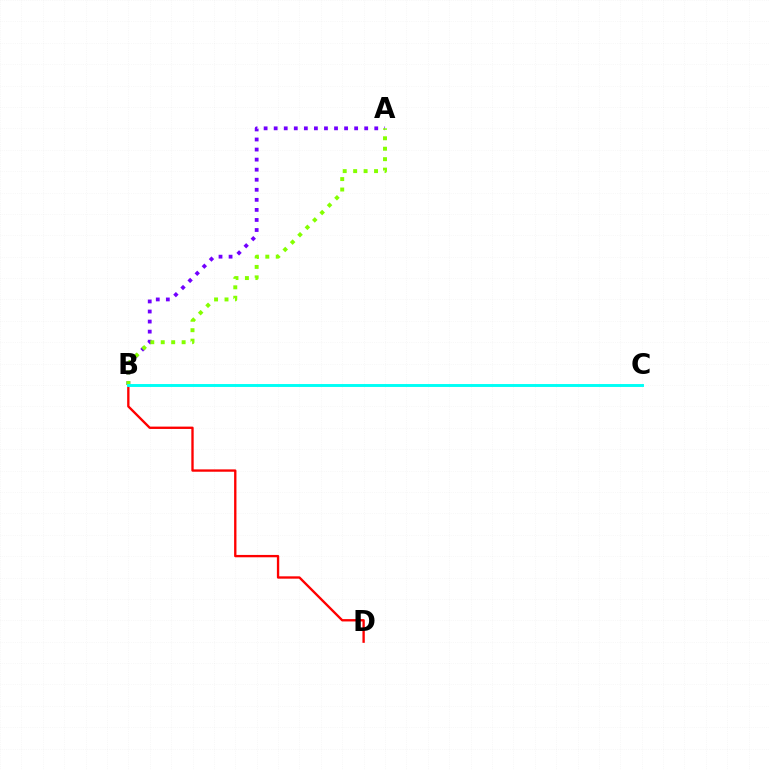{('A', 'B'): [{'color': '#7200ff', 'line_style': 'dotted', 'thickness': 2.73}, {'color': '#84ff00', 'line_style': 'dotted', 'thickness': 2.84}], ('B', 'D'): [{'color': '#ff0000', 'line_style': 'solid', 'thickness': 1.69}], ('B', 'C'): [{'color': '#00fff6', 'line_style': 'solid', 'thickness': 2.1}]}